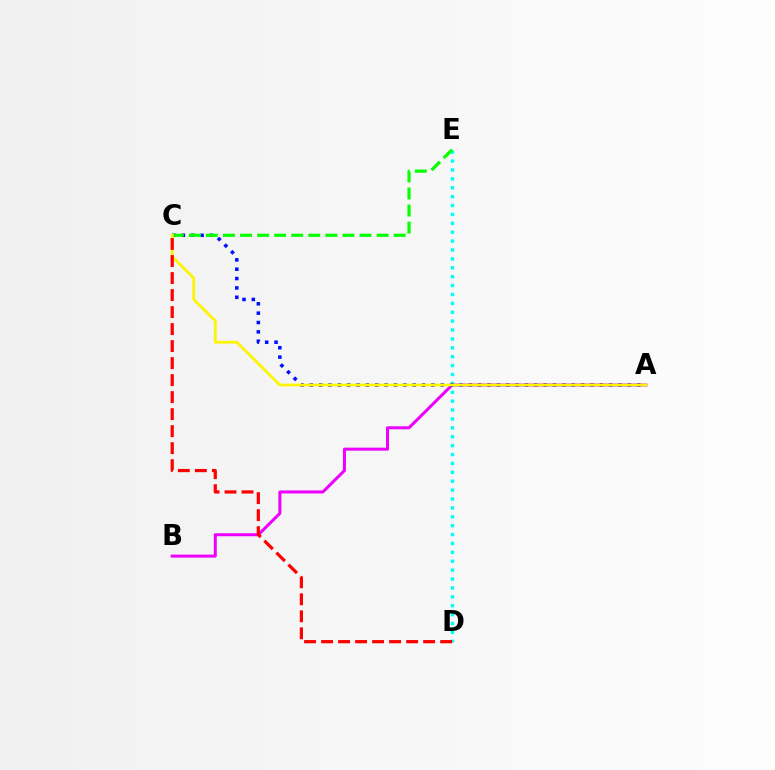{('D', 'E'): [{'color': '#00fff6', 'line_style': 'dotted', 'thickness': 2.42}], ('A', 'B'): [{'color': '#ee00ff', 'line_style': 'solid', 'thickness': 2.17}], ('A', 'C'): [{'color': '#0010ff', 'line_style': 'dotted', 'thickness': 2.54}, {'color': '#fcf500', 'line_style': 'solid', 'thickness': 1.99}], ('C', 'E'): [{'color': '#08ff00', 'line_style': 'dashed', 'thickness': 2.32}], ('C', 'D'): [{'color': '#ff0000', 'line_style': 'dashed', 'thickness': 2.31}]}